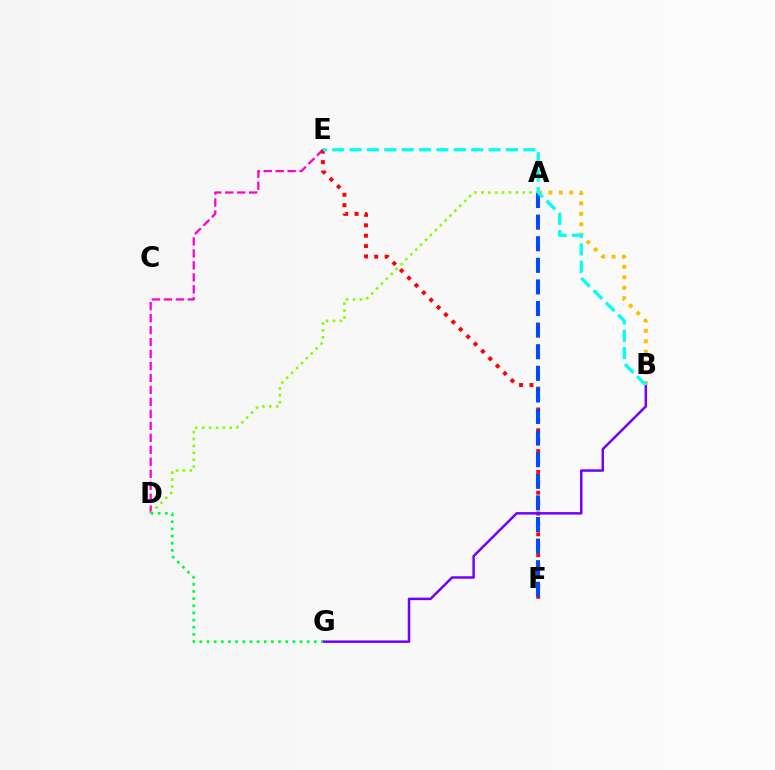{('D', 'E'): [{'color': '#ff00cf', 'line_style': 'dashed', 'thickness': 1.63}], ('A', 'D'): [{'color': '#84ff00', 'line_style': 'dotted', 'thickness': 1.87}], ('E', 'F'): [{'color': '#ff0000', 'line_style': 'dotted', 'thickness': 2.83}], ('B', 'G'): [{'color': '#7200ff', 'line_style': 'solid', 'thickness': 1.79}], ('A', 'B'): [{'color': '#ffbd00', 'line_style': 'dotted', 'thickness': 2.83}], ('D', 'G'): [{'color': '#00ff39', 'line_style': 'dotted', 'thickness': 1.94}], ('A', 'F'): [{'color': '#004bff', 'line_style': 'dashed', 'thickness': 2.93}], ('B', 'E'): [{'color': '#00fff6', 'line_style': 'dashed', 'thickness': 2.36}]}